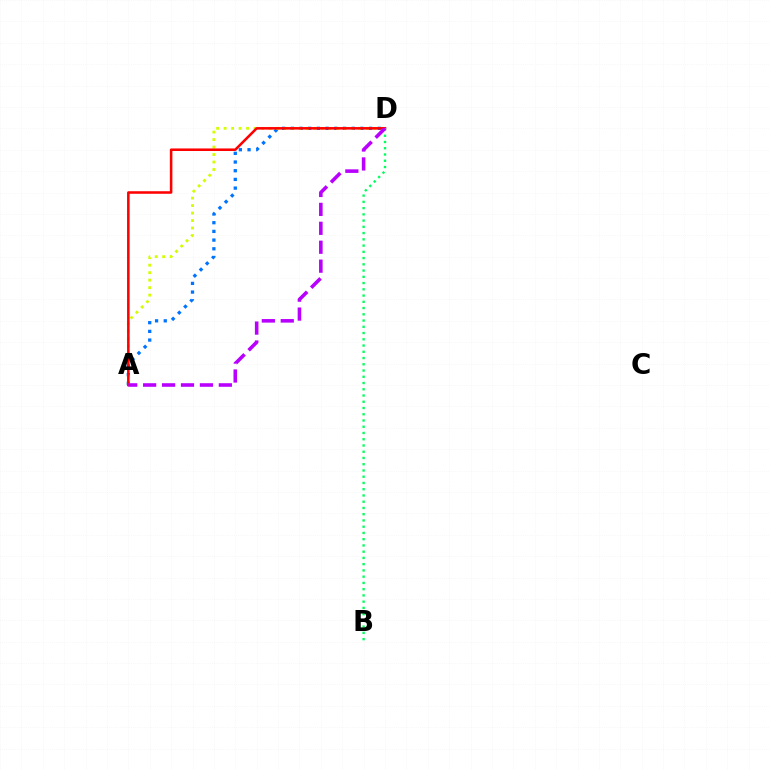{('A', 'D'): [{'color': '#0074ff', 'line_style': 'dotted', 'thickness': 2.36}, {'color': '#d1ff00', 'line_style': 'dotted', 'thickness': 2.03}, {'color': '#ff0000', 'line_style': 'solid', 'thickness': 1.83}, {'color': '#b900ff', 'line_style': 'dashed', 'thickness': 2.57}], ('B', 'D'): [{'color': '#00ff5c', 'line_style': 'dotted', 'thickness': 1.7}]}